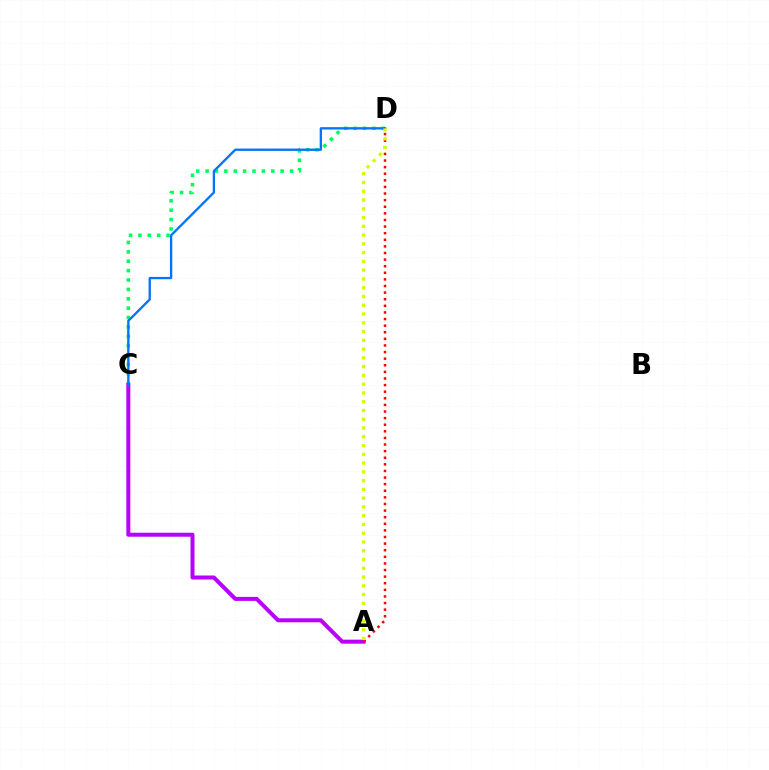{('C', 'D'): [{'color': '#00ff5c', 'line_style': 'dotted', 'thickness': 2.55}, {'color': '#0074ff', 'line_style': 'solid', 'thickness': 1.68}], ('A', 'C'): [{'color': '#b900ff', 'line_style': 'solid', 'thickness': 2.88}], ('A', 'D'): [{'color': '#ff0000', 'line_style': 'dotted', 'thickness': 1.79}, {'color': '#d1ff00', 'line_style': 'dotted', 'thickness': 2.38}]}